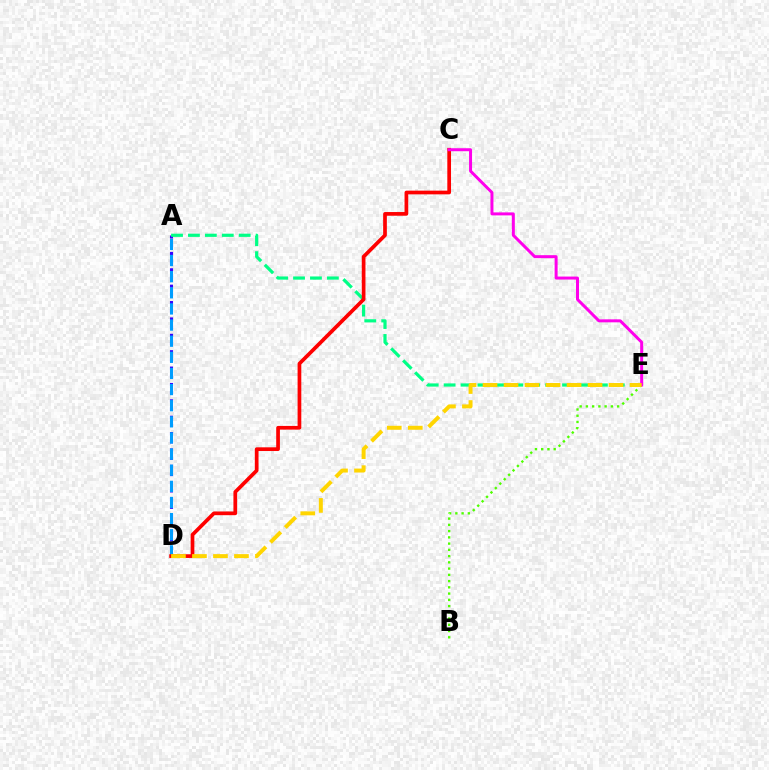{('B', 'E'): [{'color': '#4fff00', 'line_style': 'dotted', 'thickness': 1.7}], ('A', 'D'): [{'color': '#3700ff', 'line_style': 'dotted', 'thickness': 2.23}, {'color': '#009eff', 'line_style': 'dashed', 'thickness': 2.19}], ('A', 'E'): [{'color': '#00ff86', 'line_style': 'dashed', 'thickness': 2.3}], ('C', 'D'): [{'color': '#ff0000', 'line_style': 'solid', 'thickness': 2.67}], ('C', 'E'): [{'color': '#ff00ed', 'line_style': 'solid', 'thickness': 2.15}], ('D', 'E'): [{'color': '#ffd500', 'line_style': 'dashed', 'thickness': 2.85}]}